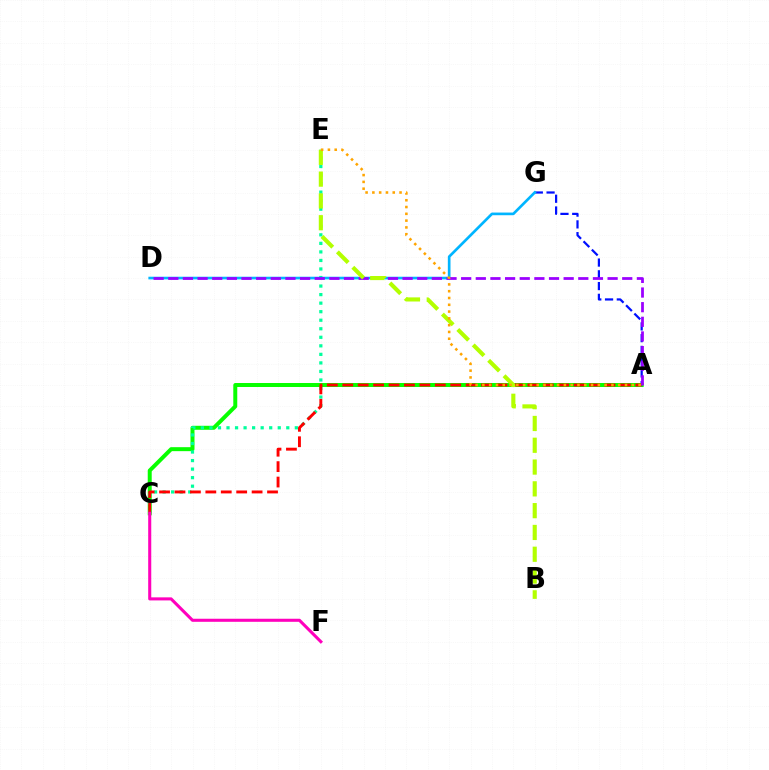{('A', 'G'): [{'color': '#0010ff', 'line_style': 'dashed', 'thickness': 1.6}], ('A', 'C'): [{'color': '#08ff00', 'line_style': 'solid', 'thickness': 2.86}, {'color': '#ff0000', 'line_style': 'dashed', 'thickness': 2.1}], ('C', 'E'): [{'color': '#00ff9d', 'line_style': 'dotted', 'thickness': 2.32}], ('D', 'G'): [{'color': '#00b5ff', 'line_style': 'solid', 'thickness': 1.92}], ('A', 'D'): [{'color': '#9b00ff', 'line_style': 'dashed', 'thickness': 1.99}], ('C', 'F'): [{'color': '#ff00bd', 'line_style': 'solid', 'thickness': 2.21}], ('B', 'E'): [{'color': '#b3ff00', 'line_style': 'dashed', 'thickness': 2.96}], ('A', 'E'): [{'color': '#ffa500', 'line_style': 'dotted', 'thickness': 1.85}]}